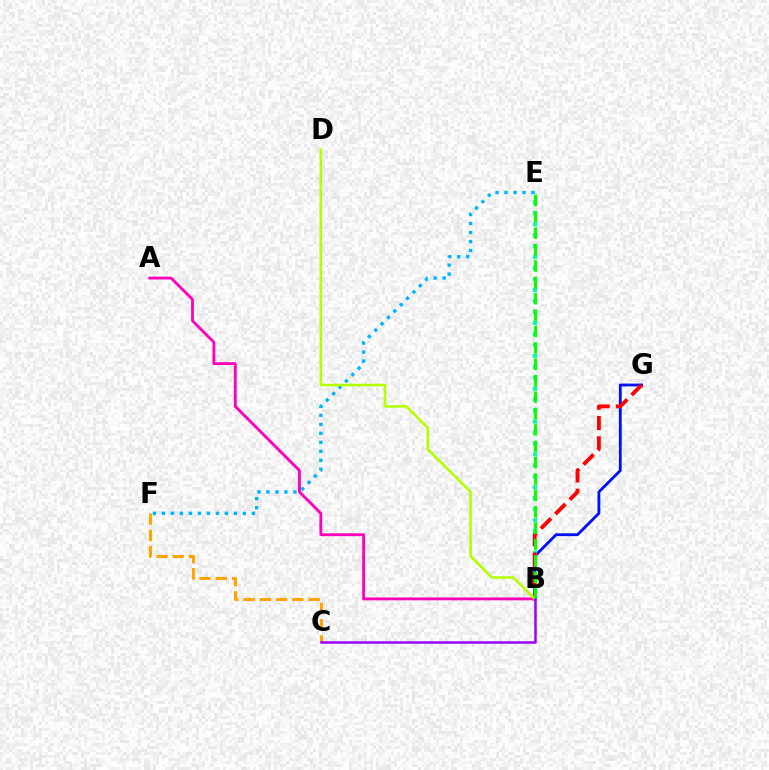{('B', 'G'): [{'color': '#0010ff', 'line_style': 'solid', 'thickness': 2.03}, {'color': '#ff0000', 'line_style': 'dashed', 'thickness': 2.77}], ('B', 'E'): [{'color': '#00ff9d', 'line_style': 'dotted', 'thickness': 2.98}, {'color': '#08ff00', 'line_style': 'dashed', 'thickness': 2.23}], ('C', 'F'): [{'color': '#ffa500', 'line_style': 'dashed', 'thickness': 2.21}], ('E', 'F'): [{'color': '#00b5ff', 'line_style': 'dotted', 'thickness': 2.44}], ('A', 'B'): [{'color': '#ff00bd', 'line_style': 'solid', 'thickness': 2.04}], ('B', 'D'): [{'color': '#b3ff00', 'line_style': 'solid', 'thickness': 1.86}], ('B', 'C'): [{'color': '#9b00ff', 'line_style': 'solid', 'thickness': 1.81}]}